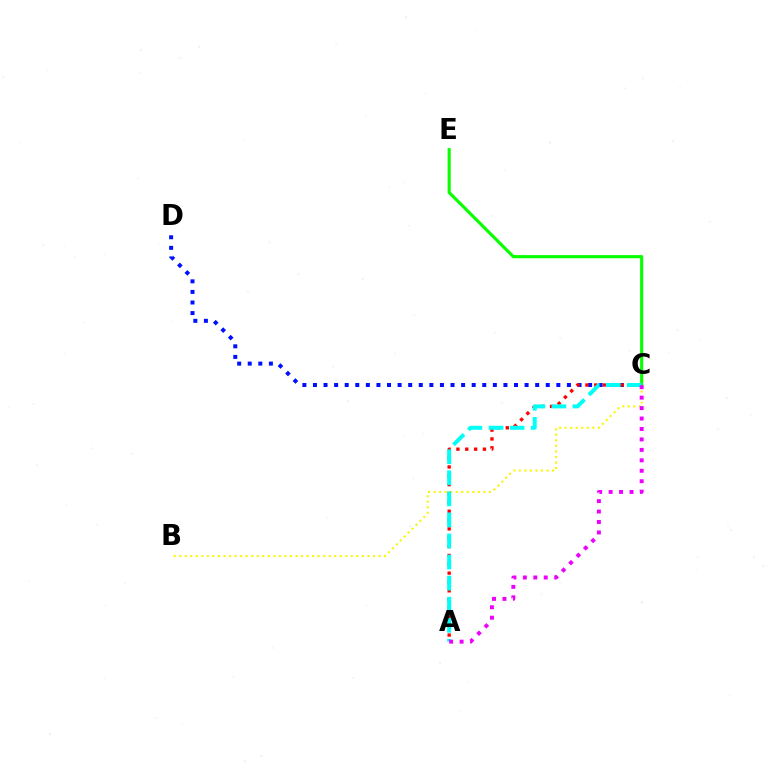{('C', 'D'): [{'color': '#0010ff', 'line_style': 'dotted', 'thickness': 2.88}], ('B', 'C'): [{'color': '#fcf500', 'line_style': 'dotted', 'thickness': 1.5}], ('C', 'E'): [{'color': '#08ff00', 'line_style': 'solid', 'thickness': 2.25}], ('A', 'C'): [{'color': '#ff0000', 'line_style': 'dotted', 'thickness': 2.4}, {'color': '#00fff6', 'line_style': 'dashed', 'thickness': 2.86}, {'color': '#ee00ff', 'line_style': 'dotted', 'thickness': 2.84}]}